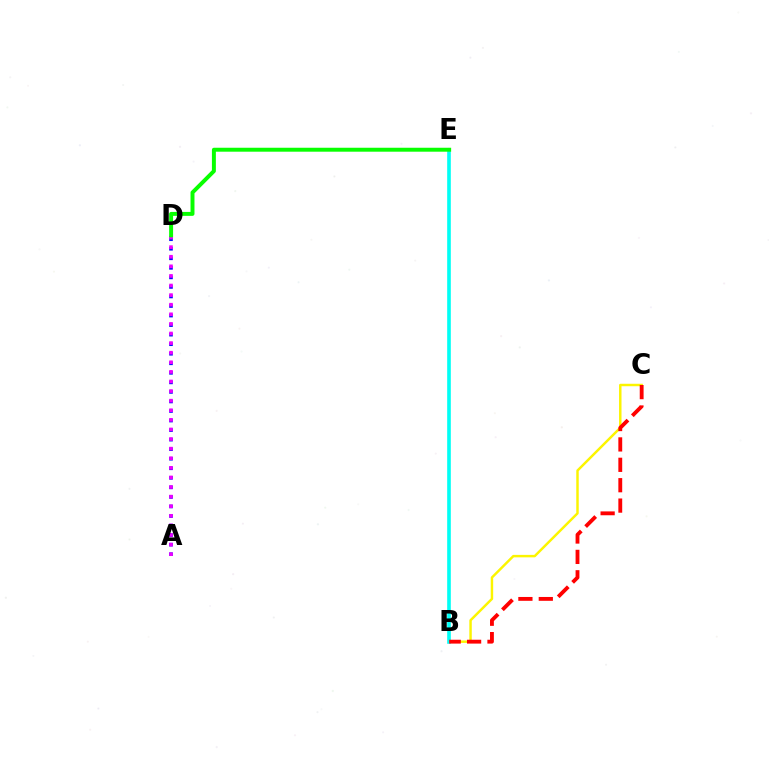{('A', 'D'): [{'color': '#0010ff', 'line_style': 'dotted', 'thickness': 2.59}, {'color': '#ee00ff', 'line_style': 'dotted', 'thickness': 2.61}], ('B', 'C'): [{'color': '#fcf500', 'line_style': 'solid', 'thickness': 1.77}, {'color': '#ff0000', 'line_style': 'dashed', 'thickness': 2.77}], ('B', 'E'): [{'color': '#00fff6', 'line_style': 'solid', 'thickness': 2.61}], ('D', 'E'): [{'color': '#08ff00', 'line_style': 'solid', 'thickness': 2.84}]}